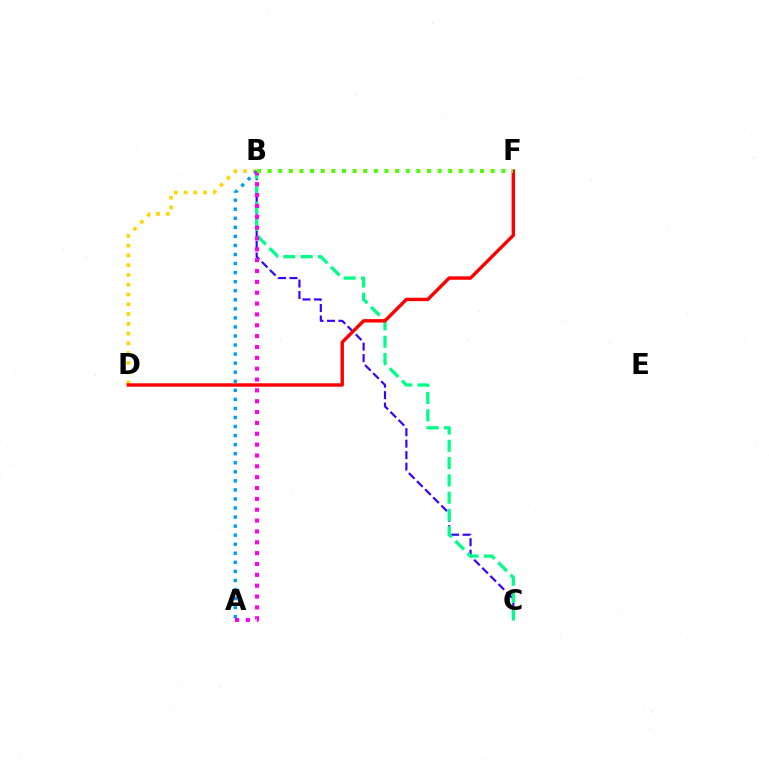{('B', 'C'): [{'color': '#3700ff', 'line_style': 'dashed', 'thickness': 1.56}, {'color': '#00ff86', 'line_style': 'dashed', 'thickness': 2.35}], ('B', 'D'): [{'color': '#ffd500', 'line_style': 'dotted', 'thickness': 2.66}], ('A', 'B'): [{'color': '#009eff', 'line_style': 'dotted', 'thickness': 2.46}, {'color': '#ff00ed', 'line_style': 'dotted', 'thickness': 2.95}], ('D', 'F'): [{'color': '#ff0000', 'line_style': 'solid', 'thickness': 2.46}], ('B', 'F'): [{'color': '#4fff00', 'line_style': 'dotted', 'thickness': 2.89}]}